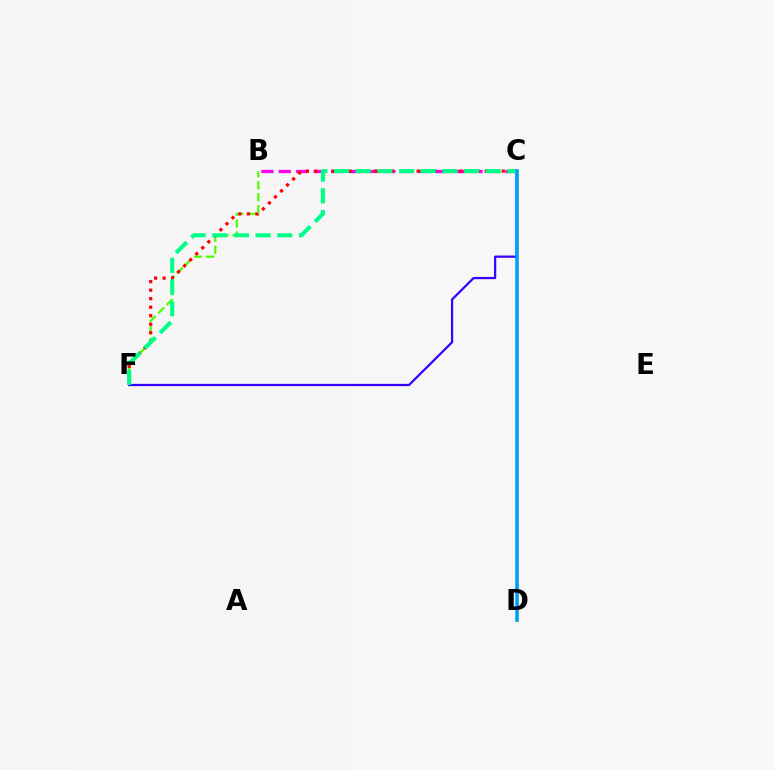{('B', 'F'): [{'color': '#4fff00', 'line_style': 'dashed', 'thickness': 1.62}], ('B', 'C'): [{'color': '#ff00ed', 'line_style': 'dashed', 'thickness': 2.37}], ('C', 'F'): [{'color': '#ff0000', 'line_style': 'dotted', 'thickness': 2.31}, {'color': '#3700ff', 'line_style': 'solid', 'thickness': 1.61}, {'color': '#00ff86', 'line_style': 'dashed', 'thickness': 2.94}], ('C', 'D'): [{'color': '#ffd500', 'line_style': 'solid', 'thickness': 2.05}, {'color': '#009eff', 'line_style': 'solid', 'thickness': 2.54}]}